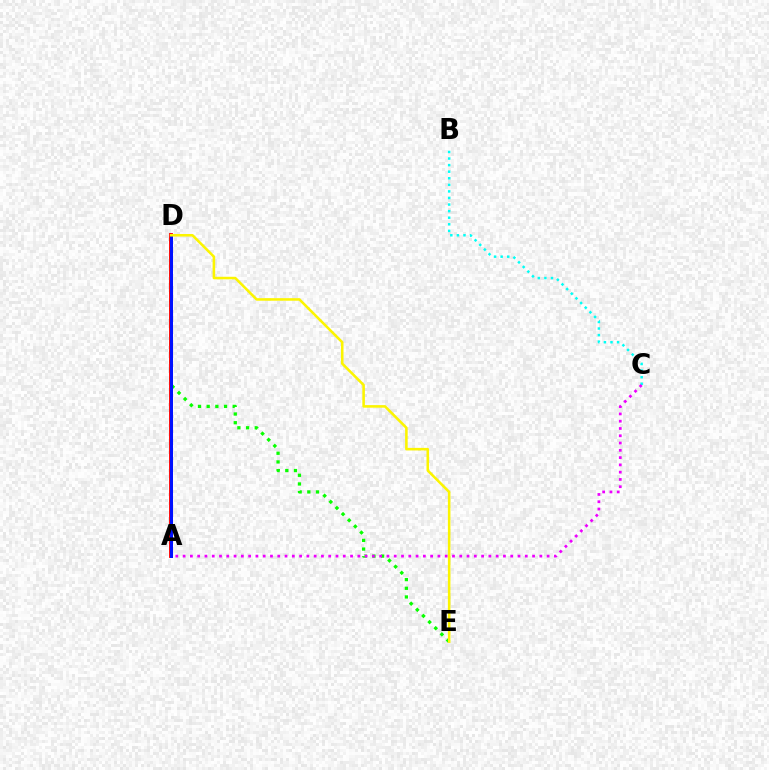{('D', 'E'): [{'color': '#08ff00', 'line_style': 'dotted', 'thickness': 2.36}, {'color': '#fcf500', 'line_style': 'solid', 'thickness': 1.85}], ('A', 'D'): [{'color': '#ff0000', 'line_style': 'solid', 'thickness': 2.77}, {'color': '#0010ff', 'line_style': 'solid', 'thickness': 2.18}], ('B', 'C'): [{'color': '#00fff6', 'line_style': 'dotted', 'thickness': 1.79}], ('A', 'C'): [{'color': '#ee00ff', 'line_style': 'dotted', 'thickness': 1.98}]}